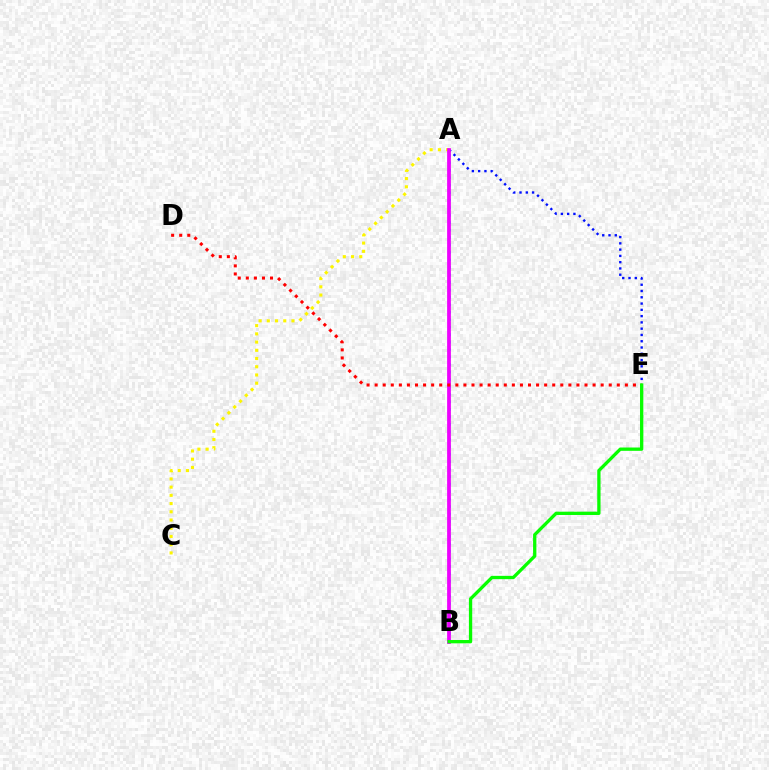{('A', 'B'): [{'color': '#00fff6', 'line_style': 'dotted', 'thickness': 2.03}, {'color': '#ee00ff', 'line_style': 'solid', 'thickness': 2.7}], ('A', 'E'): [{'color': '#0010ff', 'line_style': 'dotted', 'thickness': 1.71}], ('A', 'C'): [{'color': '#fcf500', 'line_style': 'dotted', 'thickness': 2.23}], ('D', 'E'): [{'color': '#ff0000', 'line_style': 'dotted', 'thickness': 2.19}], ('B', 'E'): [{'color': '#08ff00', 'line_style': 'solid', 'thickness': 2.38}]}